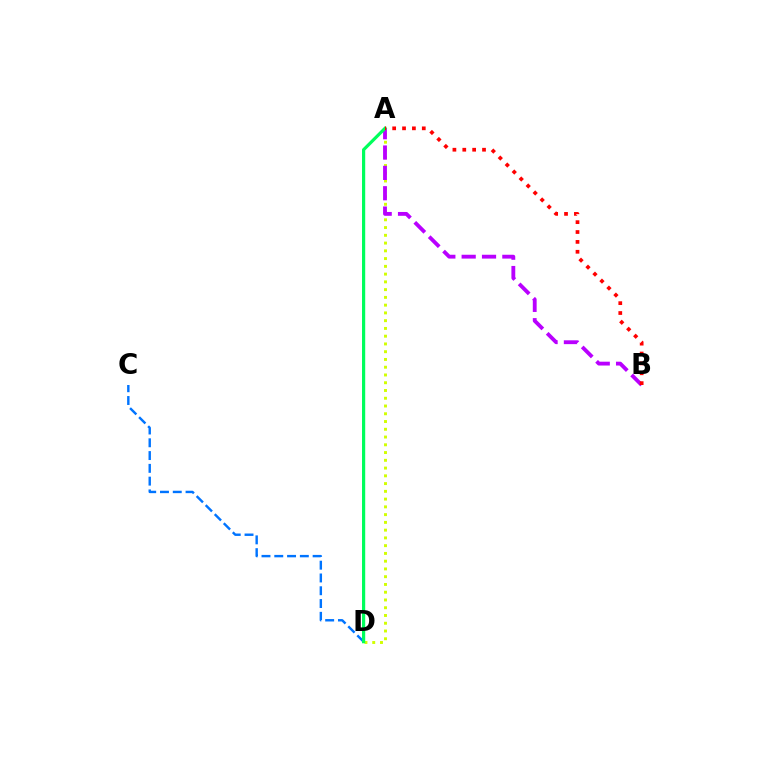{('A', 'D'): [{'color': '#d1ff00', 'line_style': 'dotted', 'thickness': 2.11}, {'color': '#00ff5c', 'line_style': 'solid', 'thickness': 2.3}], ('A', 'B'): [{'color': '#b900ff', 'line_style': 'dashed', 'thickness': 2.76}, {'color': '#ff0000', 'line_style': 'dotted', 'thickness': 2.68}], ('C', 'D'): [{'color': '#0074ff', 'line_style': 'dashed', 'thickness': 1.74}]}